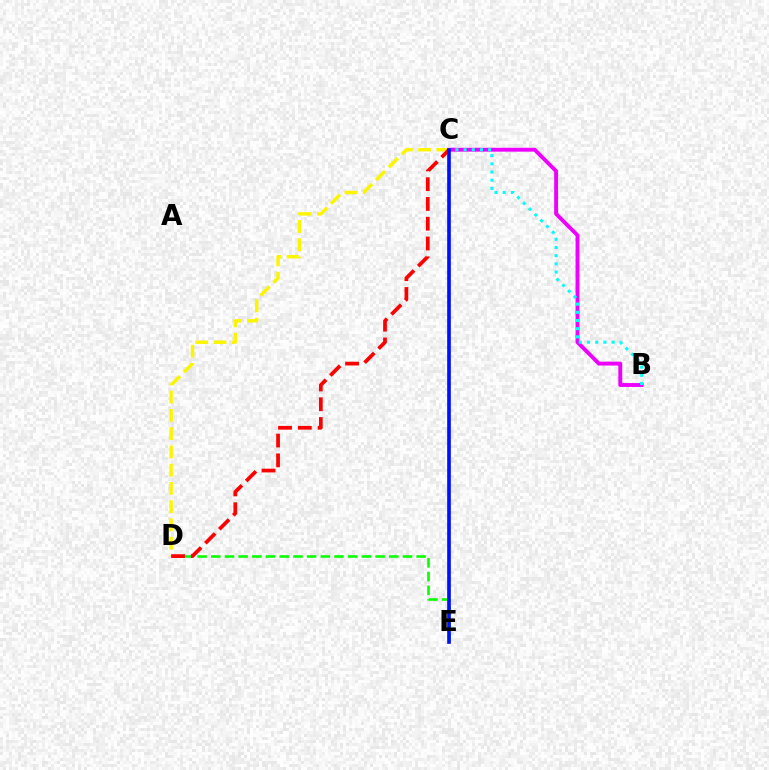{('B', 'C'): [{'color': '#ee00ff', 'line_style': 'solid', 'thickness': 2.8}, {'color': '#00fff6', 'line_style': 'dotted', 'thickness': 2.22}], ('C', 'D'): [{'color': '#fcf500', 'line_style': 'dashed', 'thickness': 2.48}, {'color': '#ff0000', 'line_style': 'dashed', 'thickness': 2.69}], ('D', 'E'): [{'color': '#08ff00', 'line_style': 'dashed', 'thickness': 1.86}], ('C', 'E'): [{'color': '#0010ff', 'line_style': 'solid', 'thickness': 2.64}]}